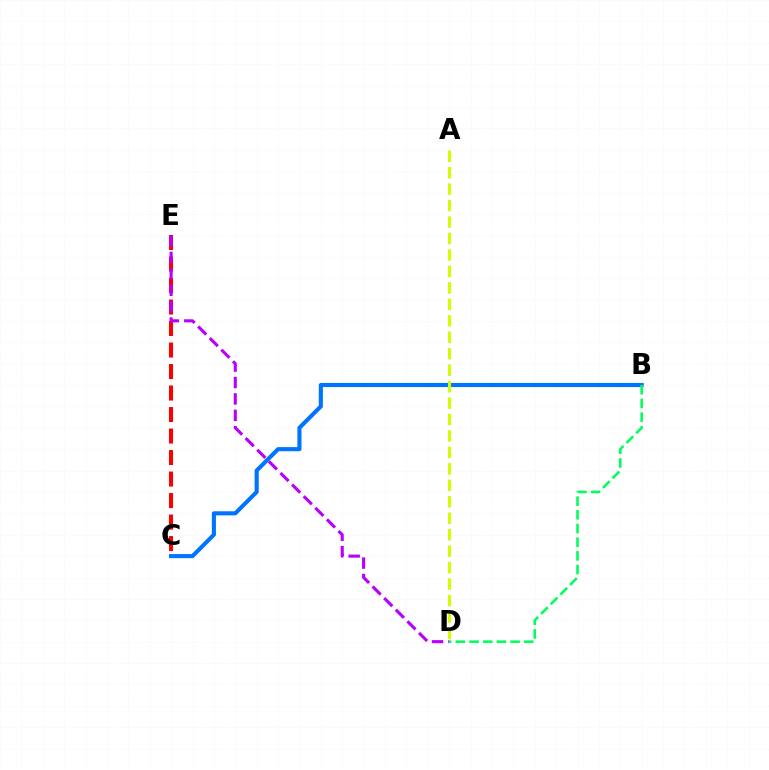{('B', 'C'): [{'color': '#0074ff', 'line_style': 'solid', 'thickness': 2.96}], ('C', 'E'): [{'color': '#ff0000', 'line_style': 'dashed', 'thickness': 2.92}], ('A', 'D'): [{'color': '#d1ff00', 'line_style': 'dashed', 'thickness': 2.24}], ('B', 'D'): [{'color': '#00ff5c', 'line_style': 'dashed', 'thickness': 1.86}], ('D', 'E'): [{'color': '#b900ff', 'line_style': 'dashed', 'thickness': 2.23}]}